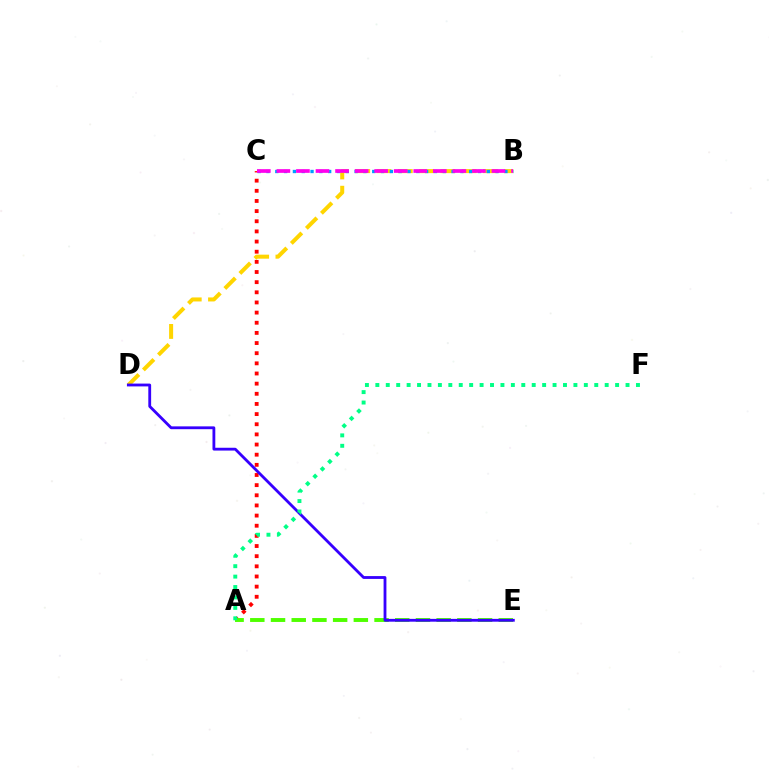{('A', 'C'): [{'color': '#ff0000', 'line_style': 'dotted', 'thickness': 2.76}], ('B', 'D'): [{'color': '#ffd500', 'line_style': 'dashed', 'thickness': 2.89}], ('A', 'E'): [{'color': '#4fff00', 'line_style': 'dashed', 'thickness': 2.81}], ('B', 'C'): [{'color': '#009eff', 'line_style': 'dotted', 'thickness': 2.39}, {'color': '#ff00ed', 'line_style': 'dashed', 'thickness': 2.66}], ('D', 'E'): [{'color': '#3700ff', 'line_style': 'solid', 'thickness': 2.03}], ('A', 'F'): [{'color': '#00ff86', 'line_style': 'dotted', 'thickness': 2.83}]}